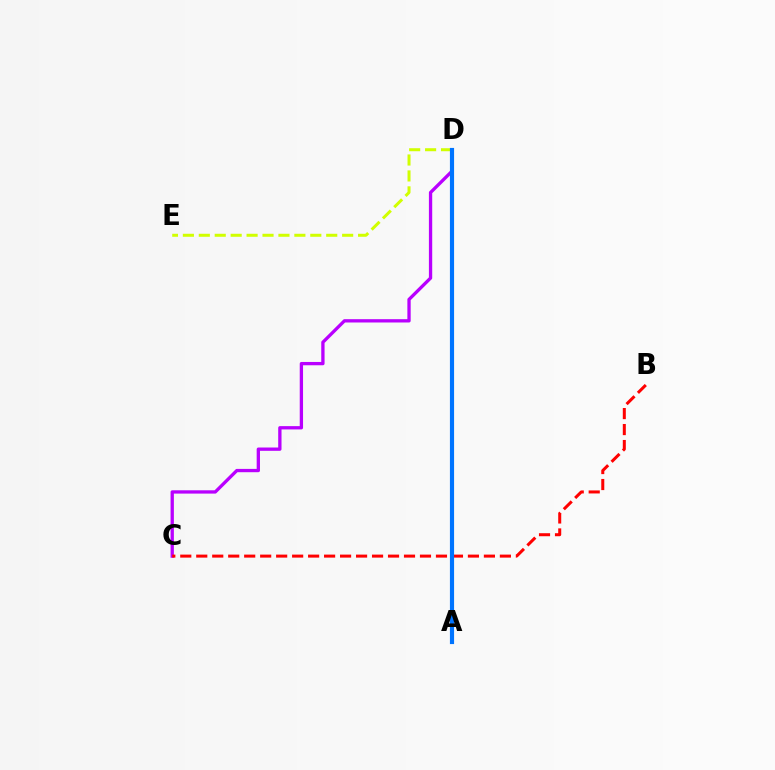{('A', 'D'): [{'color': '#00ff5c', 'line_style': 'dashed', 'thickness': 1.96}, {'color': '#0074ff', 'line_style': 'solid', 'thickness': 2.99}], ('D', 'E'): [{'color': '#d1ff00', 'line_style': 'dashed', 'thickness': 2.16}], ('C', 'D'): [{'color': '#b900ff', 'line_style': 'solid', 'thickness': 2.38}], ('B', 'C'): [{'color': '#ff0000', 'line_style': 'dashed', 'thickness': 2.17}]}